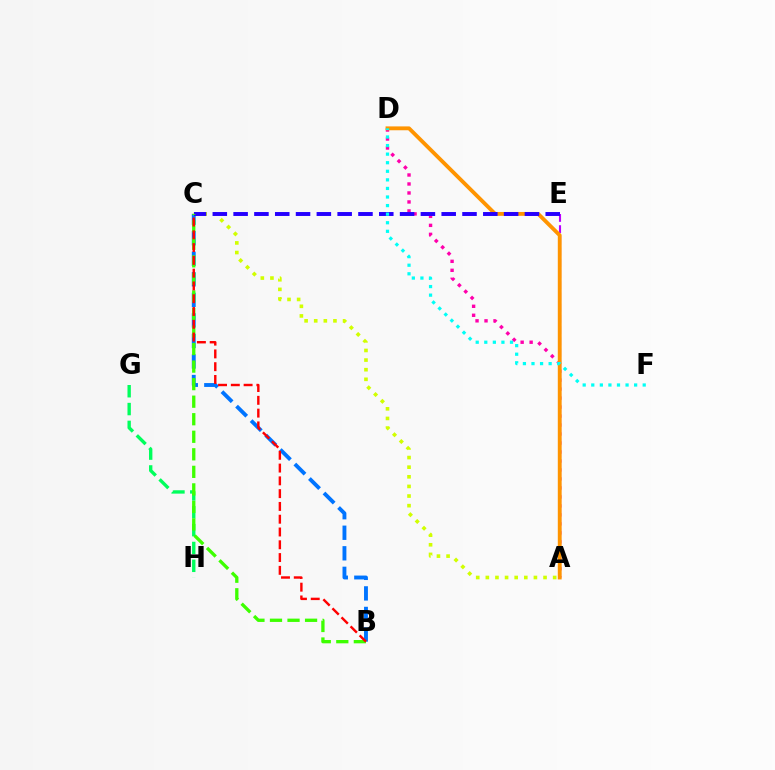{('A', 'D'): [{'color': '#ff00ac', 'line_style': 'dotted', 'thickness': 2.44}, {'color': '#ff9400', 'line_style': 'solid', 'thickness': 2.78}], ('B', 'C'): [{'color': '#0074ff', 'line_style': 'dashed', 'thickness': 2.79}, {'color': '#3dff00', 'line_style': 'dashed', 'thickness': 2.38}, {'color': '#ff0000', 'line_style': 'dashed', 'thickness': 1.74}], ('A', 'E'): [{'color': '#b900ff', 'line_style': 'dashed', 'thickness': 1.52}], ('A', 'C'): [{'color': '#d1ff00', 'line_style': 'dotted', 'thickness': 2.61}], ('G', 'H'): [{'color': '#00ff5c', 'line_style': 'dashed', 'thickness': 2.42}], ('C', 'E'): [{'color': '#2500ff', 'line_style': 'dashed', 'thickness': 2.83}], ('D', 'F'): [{'color': '#00fff6', 'line_style': 'dotted', 'thickness': 2.33}]}